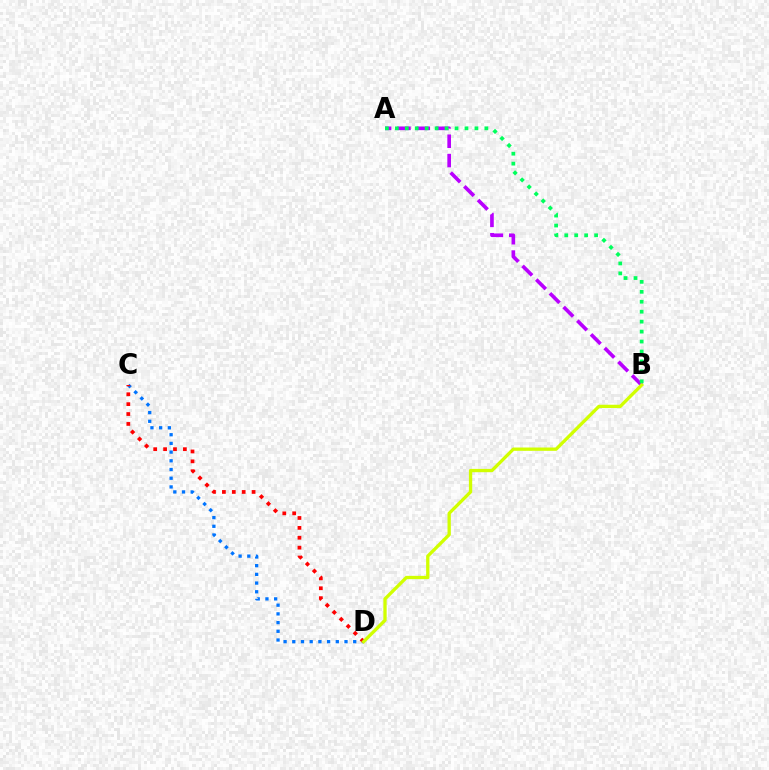{('C', 'D'): [{'color': '#0074ff', 'line_style': 'dotted', 'thickness': 2.36}, {'color': '#ff0000', 'line_style': 'dotted', 'thickness': 2.69}], ('A', 'B'): [{'color': '#b900ff', 'line_style': 'dashed', 'thickness': 2.63}, {'color': '#00ff5c', 'line_style': 'dotted', 'thickness': 2.7}], ('B', 'D'): [{'color': '#d1ff00', 'line_style': 'solid', 'thickness': 2.38}]}